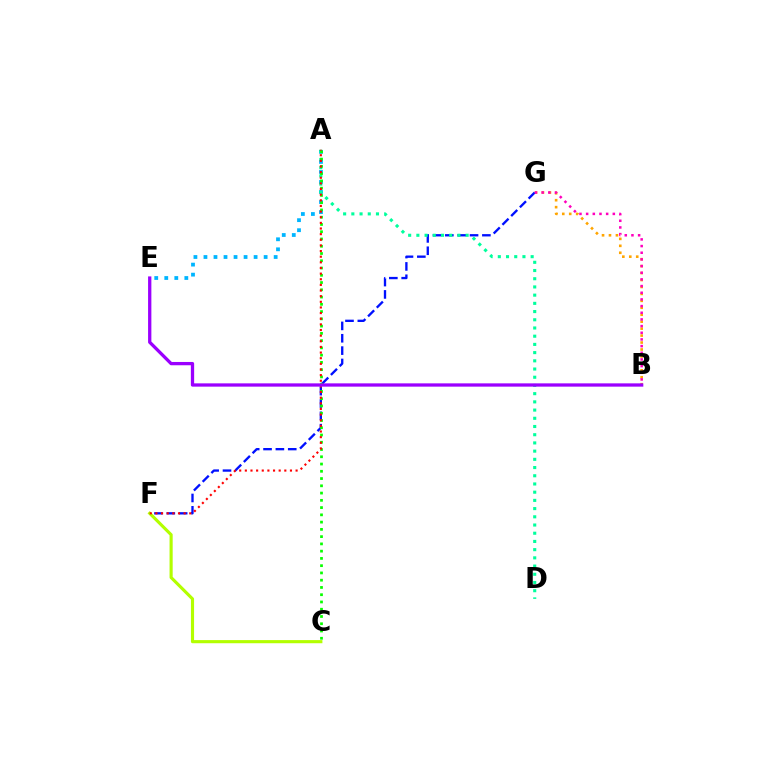{('B', 'G'): [{'color': '#ffa500', 'line_style': 'dotted', 'thickness': 1.89}, {'color': '#ff00bd', 'line_style': 'dotted', 'thickness': 1.81}], ('F', 'G'): [{'color': '#0010ff', 'line_style': 'dashed', 'thickness': 1.68}], ('A', 'E'): [{'color': '#00b5ff', 'line_style': 'dotted', 'thickness': 2.73}], ('A', 'D'): [{'color': '#00ff9d', 'line_style': 'dotted', 'thickness': 2.23}], ('A', 'C'): [{'color': '#08ff00', 'line_style': 'dotted', 'thickness': 1.97}], ('C', 'F'): [{'color': '#b3ff00', 'line_style': 'solid', 'thickness': 2.25}], ('A', 'F'): [{'color': '#ff0000', 'line_style': 'dotted', 'thickness': 1.53}], ('B', 'E'): [{'color': '#9b00ff', 'line_style': 'solid', 'thickness': 2.37}]}